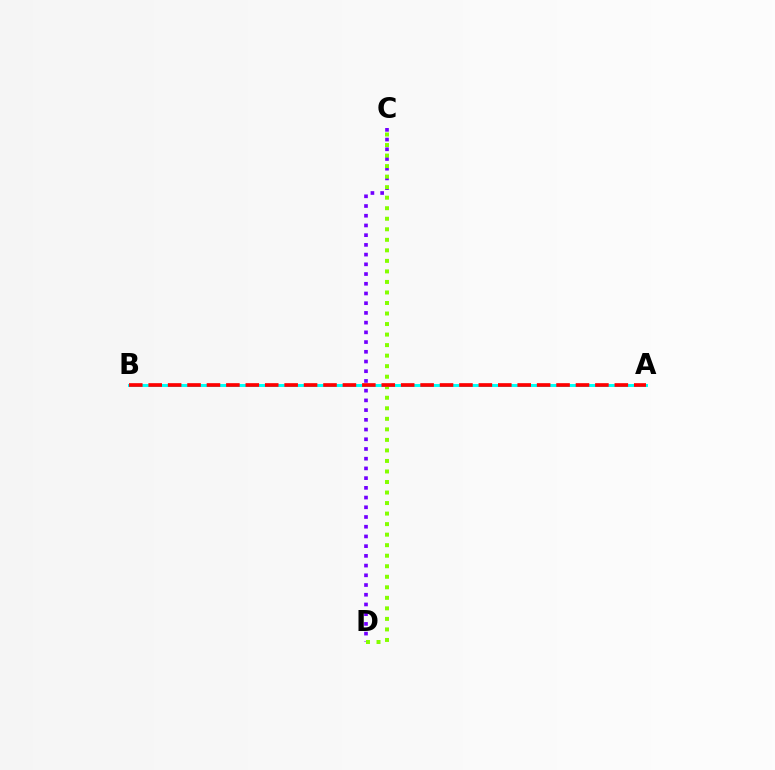{('A', 'B'): [{'color': '#00fff6', 'line_style': 'solid', 'thickness': 2.13}, {'color': '#ff0000', 'line_style': 'dashed', 'thickness': 2.64}], ('C', 'D'): [{'color': '#7200ff', 'line_style': 'dotted', 'thickness': 2.64}, {'color': '#84ff00', 'line_style': 'dotted', 'thickness': 2.86}]}